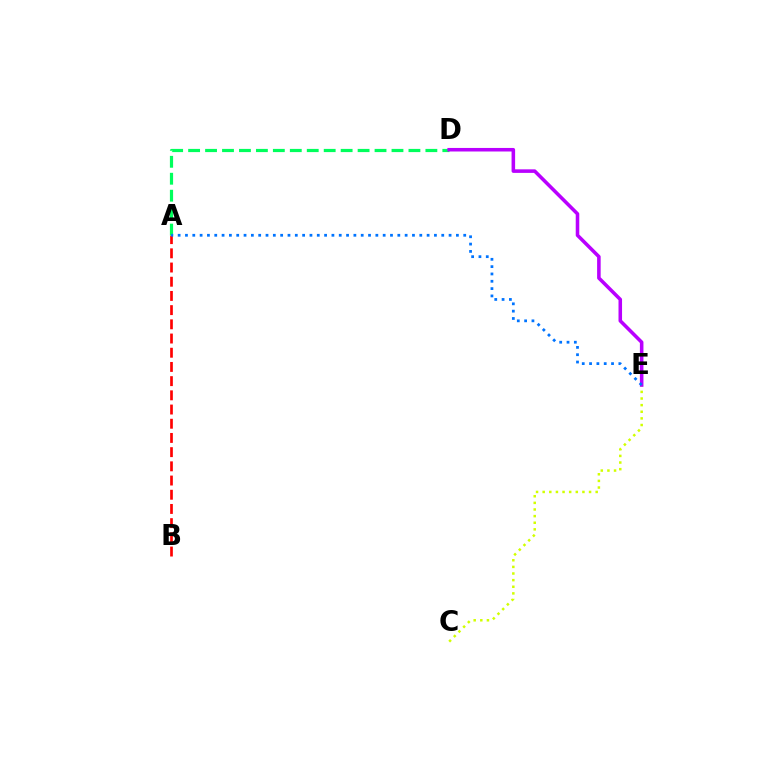{('A', 'B'): [{'color': '#ff0000', 'line_style': 'dashed', 'thickness': 1.93}], ('A', 'D'): [{'color': '#00ff5c', 'line_style': 'dashed', 'thickness': 2.3}], ('C', 'E'): [{'color': '#d1ff00', 'line_style': 'dotted', 'thickness': 1.8}], ('D', 'E'): [{'color': '#b900ff', 'line_style': 'solid', 'thickness': 2.56}], ('A', 'E'): [{'color': '#0074ff', 'line_style': 'dotted', 'thickness': 1.99}]}